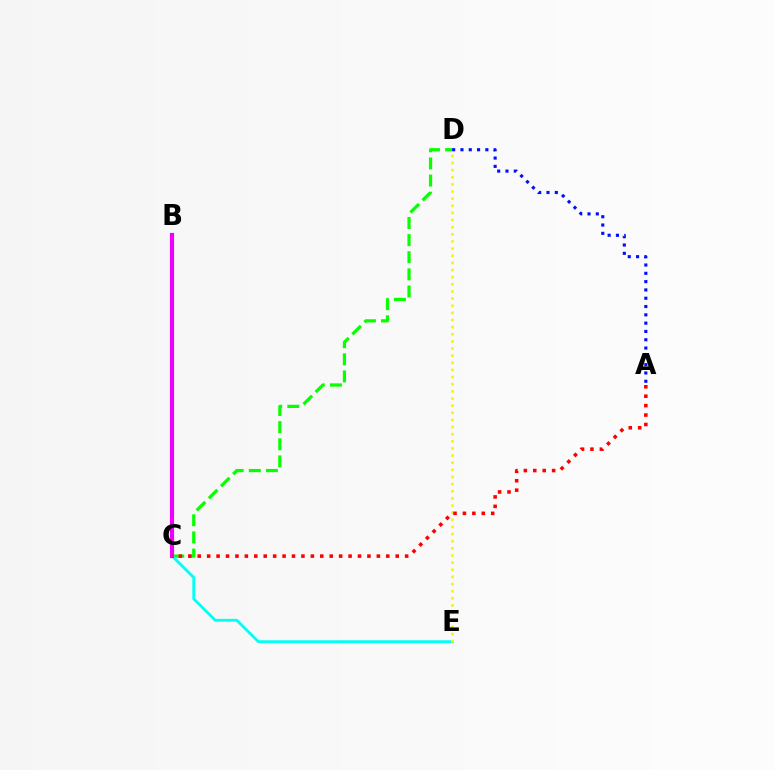{('C', 'D'): [{'color': '#08ff00', 'line_style': 'dashed', 'thickness': 2.33}], ('C', 'E'): [{'color': '#00fff6', 'line_style': 'solid', 'thickness': 2.03}], ('D', 'E'): [{'color': '#fcf500', 'line_style': 'dotted', 'thickness': 1.94}], ('B', 'C'): [{'color': '#ee00ff', 'line_style': 'solid', 'thickness': 2.98}], ('A', 'C'): [{'color': '#ff0000', 'line_style': 'dotted', 'thickness': 2.56}], ('A', 'D'): [{'color': '#0010ff', 'line_style': 'dotted', 'thickness': 2.26}]}